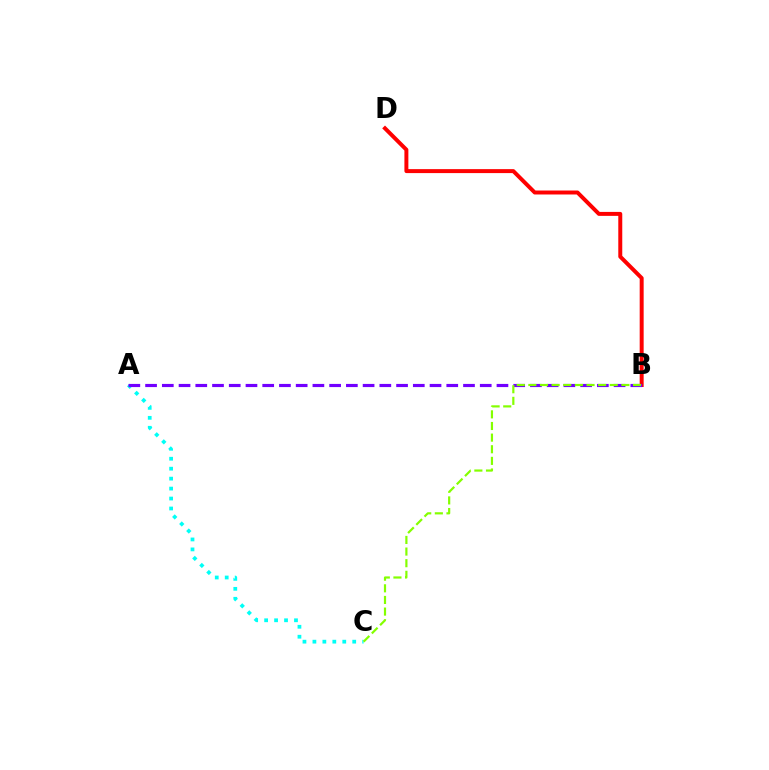{('B', 'D'): [{'color': '#ff0000', 'line_style': 'solid', 'thickness': 2.86}], ('A', 'C'): [{'color': '#00fff6', 'line_style': 'dotted', 'thickness': 2.7}], ('A', 'B'): [{'color': '#7200ff', 'line_style': 'dashed', 'thickness': 2.27}], ('B', 'C'): [{'color': '#84ff00', 'line_style': 'dashed', 'thickness': 1.58}]}